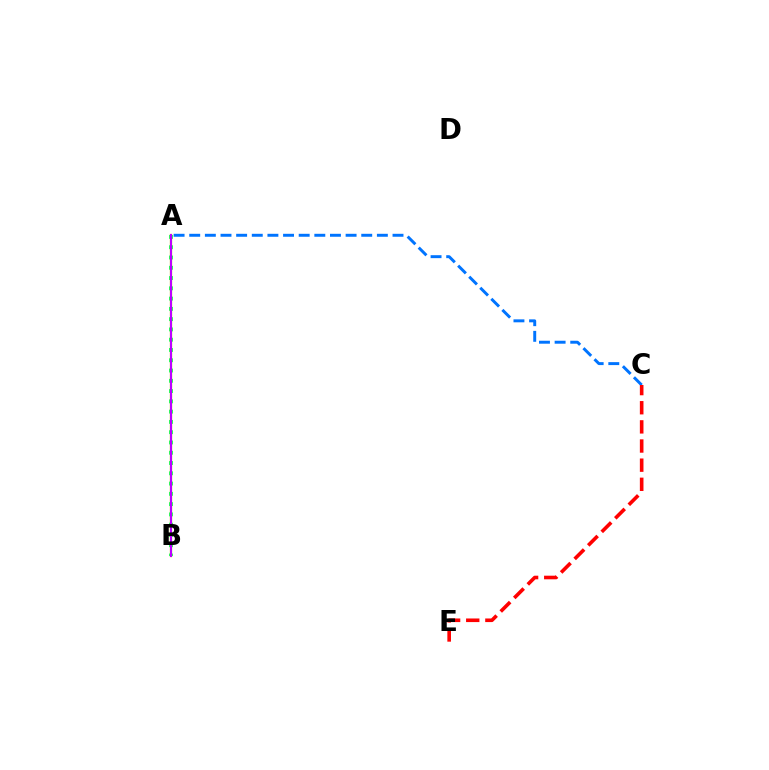{('A', 'B'): [{'color': '#00ff5c', 'line_style': 'dotted', 'thickness': 2.79}, {'color': '#d1ff00', 'line_style': 'solid', 'thickness': 1.66}, {'color': '#b900ff', 'line_style': 'solid', 'thickness': 1.51}], ('A', 'C'): [{'color': '#0074ff', 'line_style': 'dashed', 'thickness': 2.12}], ('C', 'E'): [{'color': '#ff0000', 'line_style': 'dashed', 'thickness': 2.6}]}